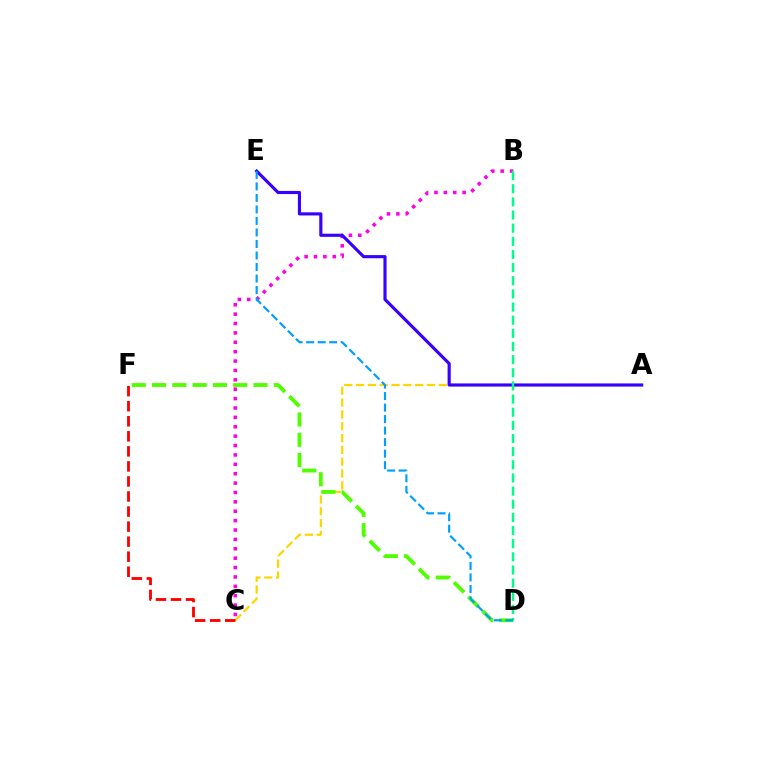{('A', 'C'): [{'color': '#ffd500', 'line_style': 'dashed', 'thickness': 1.61}], ('B', 'C'): [{'color': '#ff00ed', 'line_style': 'dotted', 'thickness': 2.55}], ('C', 'F'): [{'color': '#ff0000', 'line_style': 'dashed', 'thickness': 2.04}], ('A', 'E'): [{'color': '#3700ff', 'line_style': 'solid', 'thickness': 2.26}], ('D', 'F'): [{'color': '#4fff00', 'line_style': 'dashed', 'thickness': 2.76}], ('B', 'D'): [{'color': '#00ff86', 'line_style': 'dashed', 'thickness': 1.79}], ('D', 'E'): [{'color': '#009eff', 'line_style': 'dashed', 'thickness': 1.56}]}